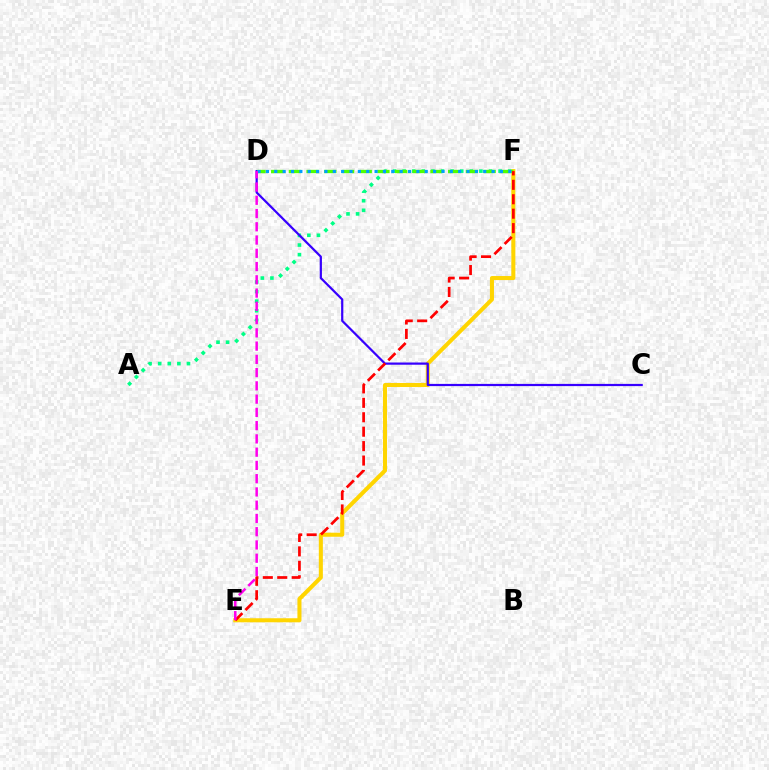{('E', 'F'): [{'color': '#ffd500', 'line_style': 'solid', 'thickness': 2.92}, {'color': '#ff0000', 'line_style': 'dashed', 'thickness': 1.96}], ('A', 'F'): [{'color': '#00ff86', 'line_style': 'dotted', 'thickness': 2.61}], ('C', 'D'): [{'color': '#3700ff', 'line_style': 'solid', 'thickness': 1.59}], ('D', 'F'): [{'color': '#4fff00', 'line_style': 'dashed', 'thickness': 2.4}, {'color': '#009eff', 'line_style': 'dotted', 'thickness': 2.27}], ('D', 'E'): [{'color': '#ff00ed', 'line_style': 'dashed', 'thickness': 1.8}]}